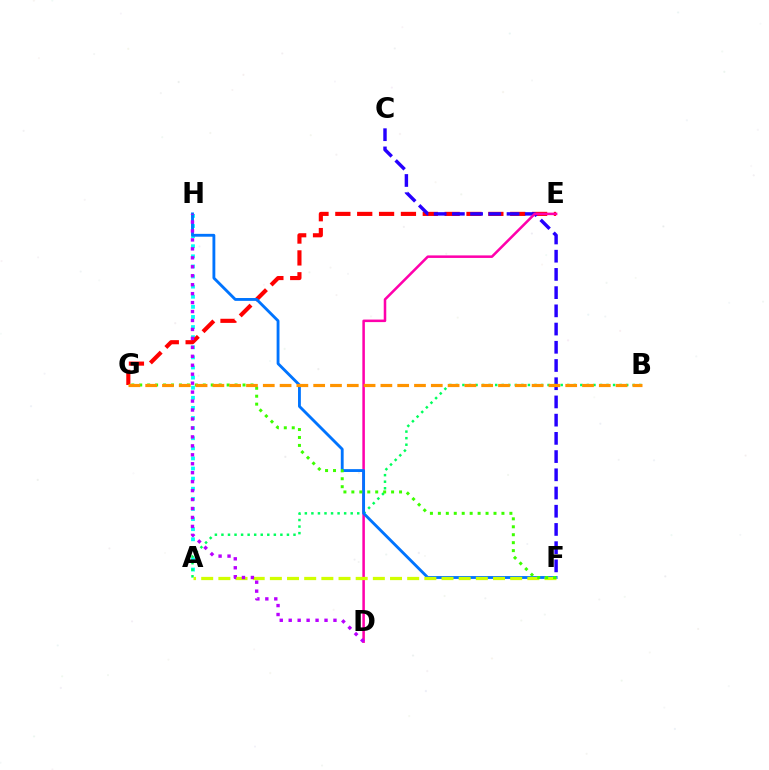{('A', 'H'): [{'color': '#00fff6', 'line_style': 'dotted', 'thickness': 2.75}], ('E', 'G'): [{'color': '#ff0000', 'line_style': 'dashed', 'thickness': 2.97}], ('C', 'F'): [{'color': '#2500ff', 'line_style': 'dashed', 'thickness': 2.47}], ('D', 'E'): [{'color': '#ff00ac', 'line_style': 'solid', 'thickness': 1.83}], ('A', 'B'): [{'color': '#00ff5c', 'line_style': 'dotted', 'thickness': 1.78}], ('F', 'H'): [{'color': '#0074ff', 'line_style': 'solid', 'thickness': 2.05}], ('A', 'F'): [{'color': '#d1ff00', 'line_style': 'dashed', 'thickness': 2.33}], ('D', 'H'): [{'color': '#b900ff', 'line_style': 'dotted', 'thickness': 2.43}], ('F', 'G'): [{'color': '#3dff00', 'line_style': 'dotted', 'thickness': 2.16}], ('B', 'G'): [{'color': '#ff9400', 'line_style': 'dashed', 'thickness': 2.28}]}